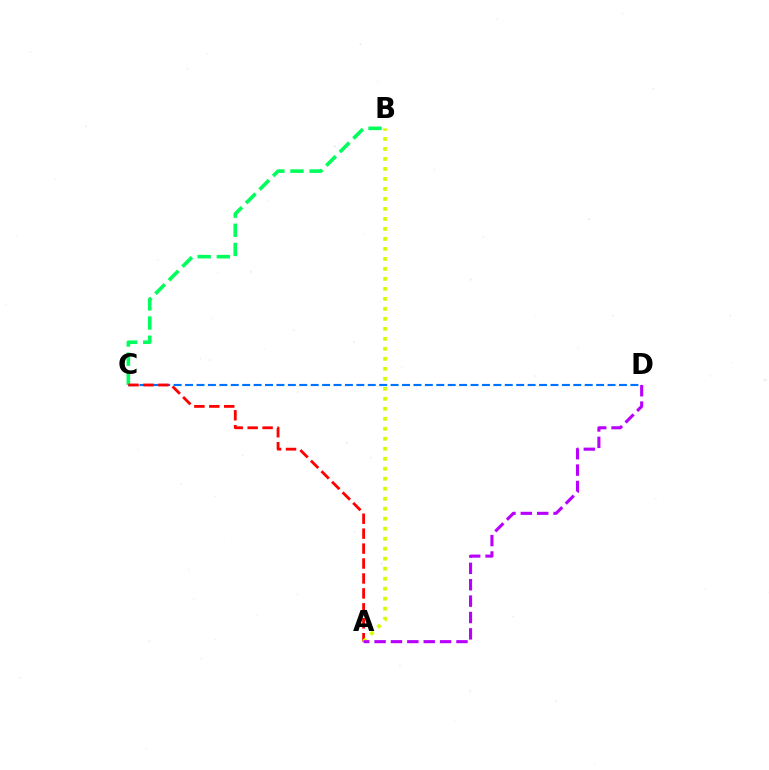{('C', 'D'): [{'color': '#0074ff', 'line_style': 'dashed', 'thickness': 1.55}], ('B', 'C'): [{'color': '#00ff5c', 'line_style': 'dashed', 'thickness': 2.6}], ('A', 'C'): [{'color': '#ff0000', 'line_style': 'dashed', 'thickness': 2.03}], ('A', 'B'): [{'color': '#d1ff00', 'line_style': 'dotted', 'thickness': 2.72}], ('A', 'D'): [{'color': '#b900ff', 'line_style': 'dashed', 'thickness': 2.22}]}